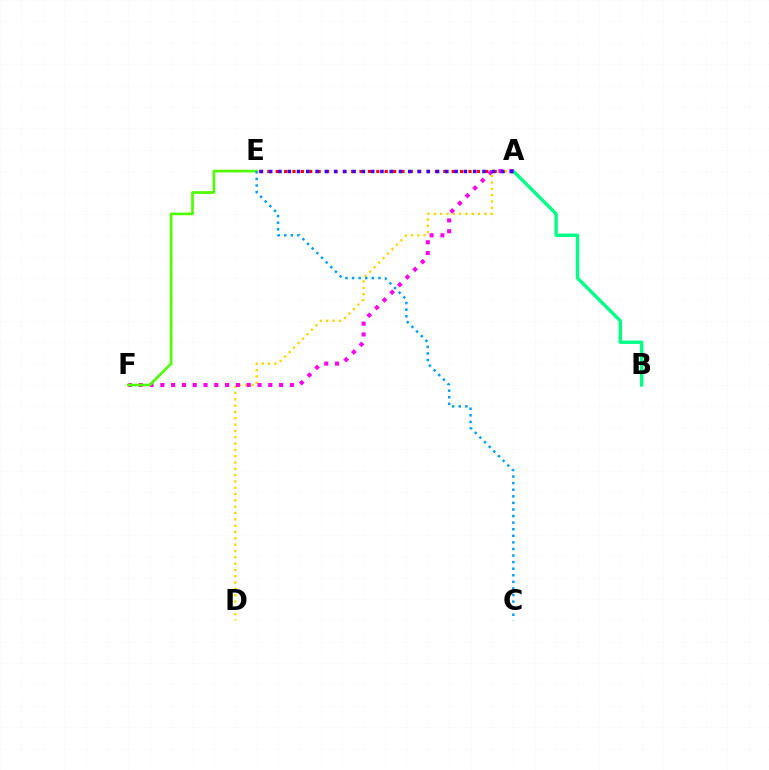{('A', 'E'): [{'color': '#ff0000', 'line_style': 'dotted', 'thickness': 2.28}, {'color': '#3700ff', 'line_style': 'dotted', 'thickness': 2.52}], ('A', 'B'): [{'color': '#00ff86', 'line_style': 'solid', 'thickness': 2.44}], ('A', 'D'): [{'color': '#ffd500', 'line_style': 'dotted', 'thickness': 1.72}], ('A', 'F'): [{'color': '#ff00ed', 'line_style': 'dotted', 'thickness': 2.93}], ('E', 'F'): [{'color': '#4fff00', 'line_style': 'solid', 'thickness': 1.93}], ('C', 'E'): [{'color': '#009eff', 'line_style': 'dotted', 'thickness': 1.79}]}